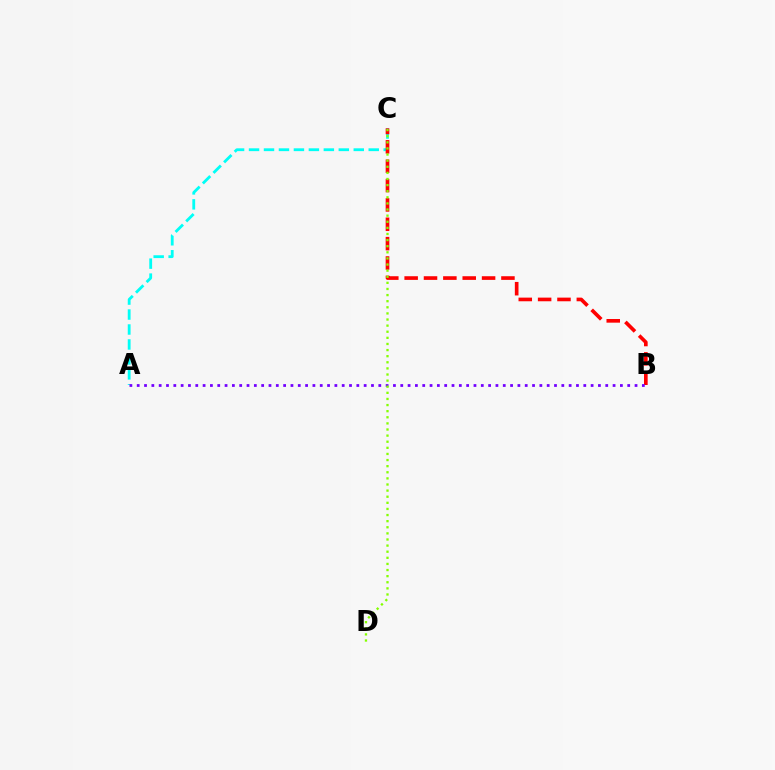{('A', 'C'): [{'color': '#00fff6', 'line_style': 'dashed', 'thickness': 2.03}], ('B', 'C'): [{'color': '#ff0000', 'line_style': 'dashed', 'thickness': 2.63}], ('A', 'B'): [{'color': '#7200ff', 'line_style': 'dotted', 'thickness': 1.99}], ('C', 'D'): [{'color': '#84ff00', 'line_style': 'dotted', 'thickness': 1.66}]}